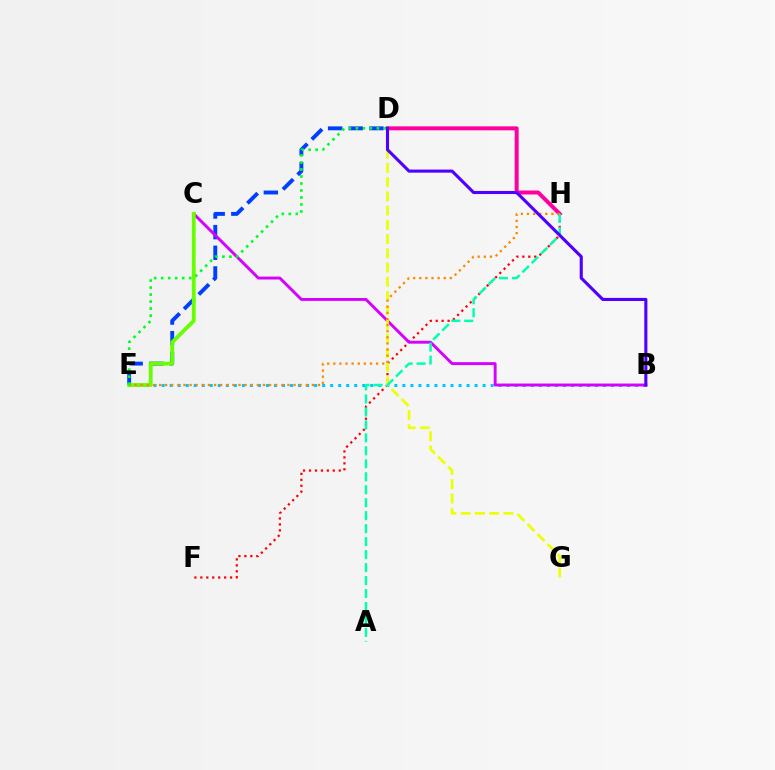{('F', 'H'): [{'color': '#ff0000', 'line_style': 'dotted', 'thickness': 1.62}], ('B', 'E'): [{'color': '#00c7ff', 'line_style': 'dotted', 'thickness': 2.18}], ('D', 'H'): [{'color': '#ff00a0', 'line_style': 'solid', 'thickness': 2.86}], ('D', 'E'): [{'color': '#003fff', 'line_style': 'dashed', 'thickness': 2.81}, {'color': '#00ff27', 'line_style': 'dotted', 'thickness': 1.9}], ('B', 'C'): [{'color': '#d600ff', 'line_style': 'solid', 'thickness': 2.09}], ('D', 'G'): [{'color': '#eeff00', 'line_style': 'dashed', 'thickness': 1.93}], ('C', 'E'): [{'color': '#66ff00', 'line_style': 'solid', 'thickness': 2.75}], ('E', 'H'): [{'color': '#ff8800', 'line_style': 'dotted', 'thickness': 1.66}], ('A', 'H'): [{'color': '#00ffaf', 'line_style': 'dashed', 'thickness': 1.76}], ('B', 'D'): [{'color': '#4f00ff', 'line_style': 'solid', 'thickness': 2.23}]}